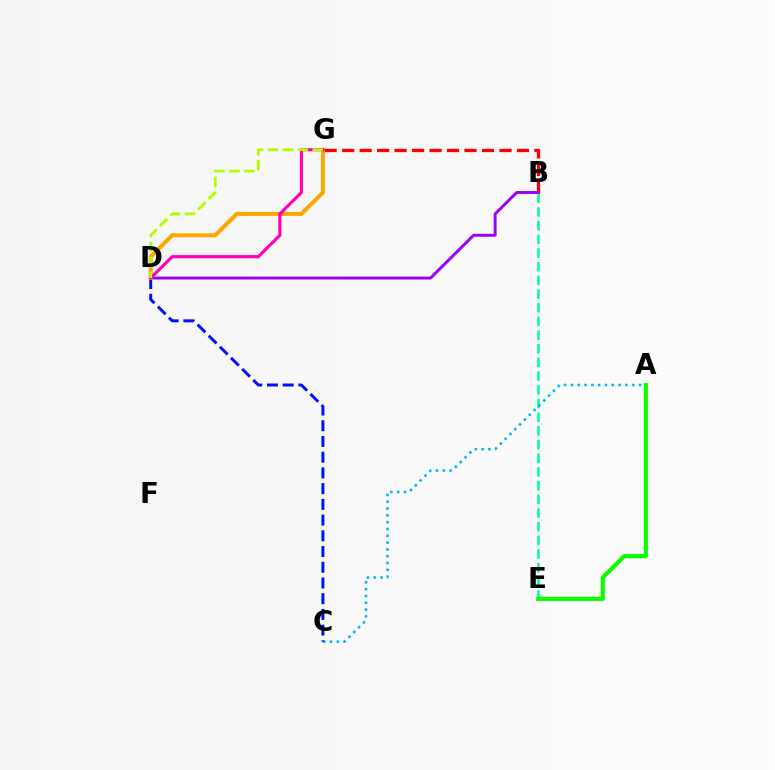{('B', 'G'): [{'color': '#ff0000', 'line_style': 'dashed', 'thickness': 2.37}], ('B', 'E'): [{'color': '#00ff9d', 'line_style': 'dashed', 'thickness': 1.86}], ('A', 'C'): [{'color': '#00b5ff', 'line_style': 'dotted', 'thickness': 1.85}], ('B', 'D'): [{'color': '#9b00ff', 'line_style': 'solid', 'thickness': 2.12}], ('C', 'D'): [{'color': '#0010ff', 'line_style': 'dashed', 'thickness': 2.14}], ('A', 'E'): [{'color': '#08ff00', 'line_style': 'solid', 'thickness': 2.97}], ('D', 'G'): [{'color': '#ffa500', 'line_style': 'solid', 'thickness': 2.88}, {'color': '#ff00bd', 'line_style': 'solid', 'thickness': 2.27}, {'color': '#b3ff00', 'line_style': 'dashed', 'thickness': 2.03}]}